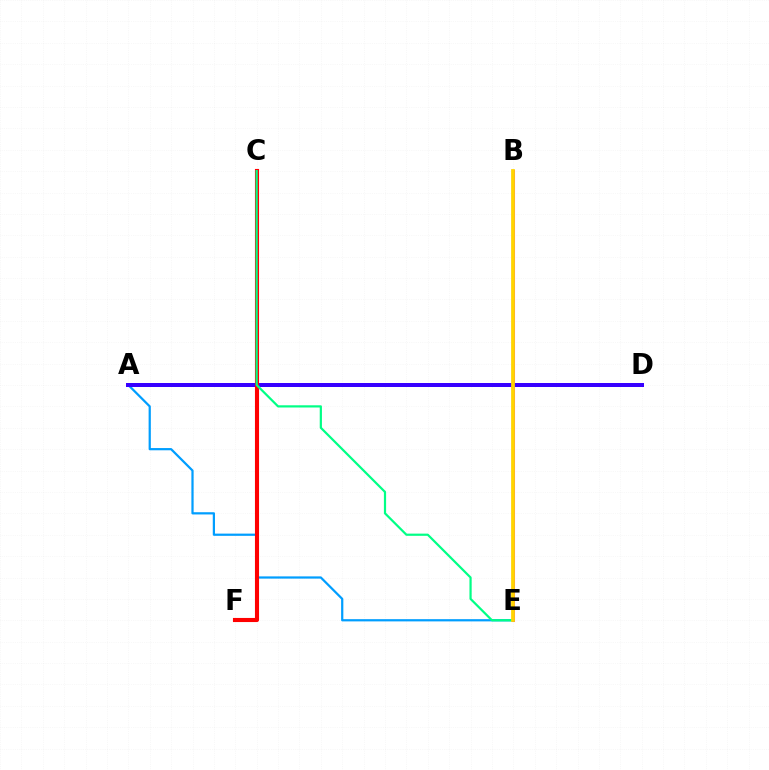{('A', 'E'): [{'color': '#009eff', 'line_style': 'solid', 'thickness': 1.6}], ('A', 'D'): [{'color': '#4fff00', 'line_style': 'dotted', 'thickness': 2.8}, {'color': '#3700ff', 'line_style': 'solid', 'thickness': 2.88}], ('B', 'E'): [{'color': '#ff00ed', 'line_style': 'solid', 'thickness': 2.2}, {'color': '#ffd500', 'line_style': 'solid', 'thickness': 2.7}], ('C', 'F'): [{'color': '#ff0000', 'line_style': 'solid', 'thickness': 2.95}], ('C', 'E'): [{'color': '#00ff86', 'line_style': 'solid', 'thickness': 1.59}]}